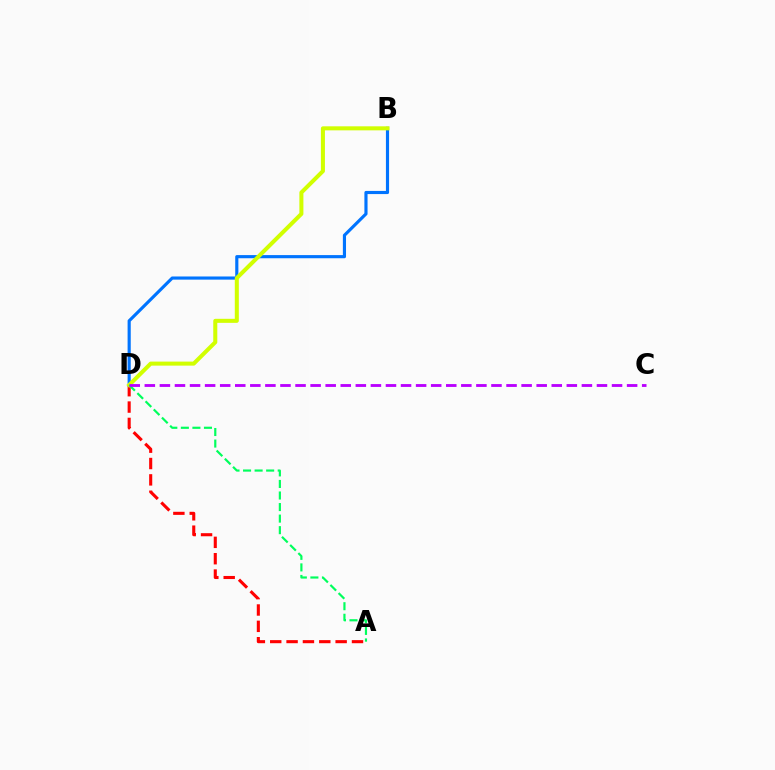{('B', 'D'): [{'color': '#0074ff', 'line_style': 'solid', 'thickness': 2.27}, {'color': '#d1ff00', 'line_style': 'solid', 'thickness': 2.91}], ('A', 'D'): [{'color': '#ff0000', 'line_style': 'dashed', 'thickness': 2.22}, {'color': '#00ff5c', 'line_style': 'dashed', 'thickness': 1.57}], ('C', 'D'): [{'color': '#b900ff', 'line_style': 'dashed', 'thickness': 2.05}]}